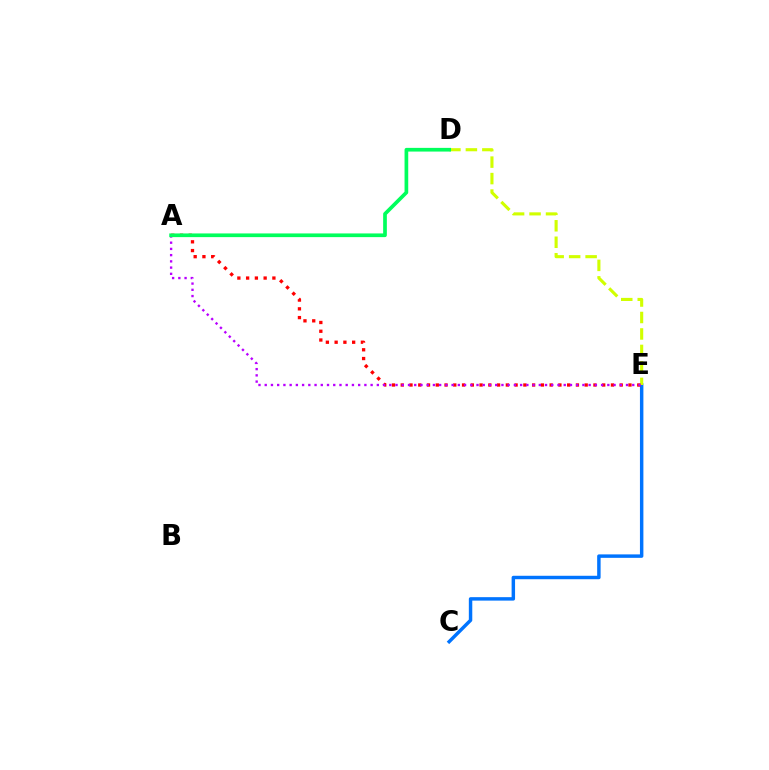{('C', 'E'): [{'color': '#0074ff', 'line_style': 'solid', 'thickness': 2.48}], ('D', 'E'): [{'color': '#d1ff00', 'line_style': 'dashed', 'thickness': 2.24}], ('A', 'E'): [{'color': '#ff0000', 'line_style': 'dotted', 'thickness': 2.38}, {'color': '#b900ff', 'line_style': 'dotted', 'thickness': 1.69}], ('A', 'D'): [{'color': '#00ff5c', 'line_style': 'solid', 'thickness': 2.66}]}